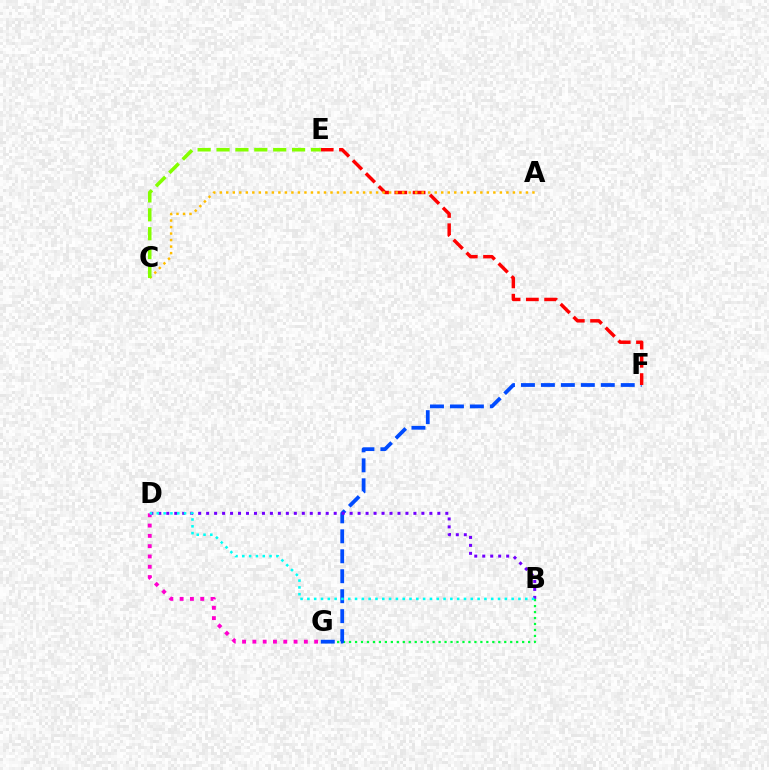{('B', 'G'): [{'color': '#00ff39', 'line_style': 'dotted', 'thickness': 1.62}], ('F', 'G'): [{'color': '#004bff', 'line_style': 'dashed', 'thickness': 2.71}], ('E', 'F'): [{'color': '#ff0000', 'line_style': 'dashed', 'thickness': 2.48}], ('B', 'D'): [{'color': '#7200ff', 'line_style': 'dotted', 'thickness': 2.17}, {'color': '#00fff6', 'line_style': 'dotted', 'thickness': 1.85}], ('D', 'G'): [{'color': '#ff00cf', 'line_style': 'dotted', 'thickness': 2.8}], ('A', 'C'): [{'color': '#ffbd00', 'line_style': 'dotted', 'thickness': 1.77}], ('C', 'E'): [{'color': '#84ff00', 'line_style': 'dashed', 'thickness': 2.57}]}